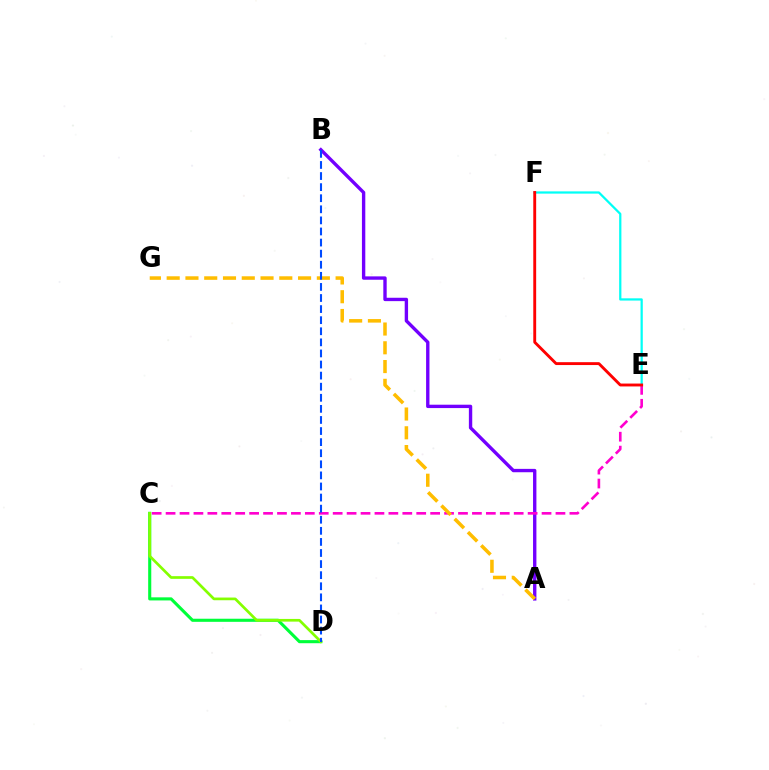{('C', 'D'): [{'color': '#00ff39', 'line_style': 'solid', 'thickness': 2.23}, {'color': '#84ff00', 'line_style': 'solid', 'thickness': 1.94}], ('A', 'B'): [{'color': '#7200ff', 'line_style': 'solid', 'thickness': 2.42}], ('C', 'E'): [{'color': '#ff00cf', 'line_style': 'dashed', 'thickness': 1.89}], ('A', 'G'): [{'color': '#ffbd00', 'line_style': 'dashed', 'thickness': 2.55}], ('E', 'F'): [{'color': '#00fff6', 'line_style': 'solid', 'thickness': 1.61}, {'color': '#ff0000', 'line_style': 'solid', 'thickness': 2.07}], ('B', 'D'): [{'color': '#004bff', 'line_style': 'dashed', 'thickness': 1.51}]}